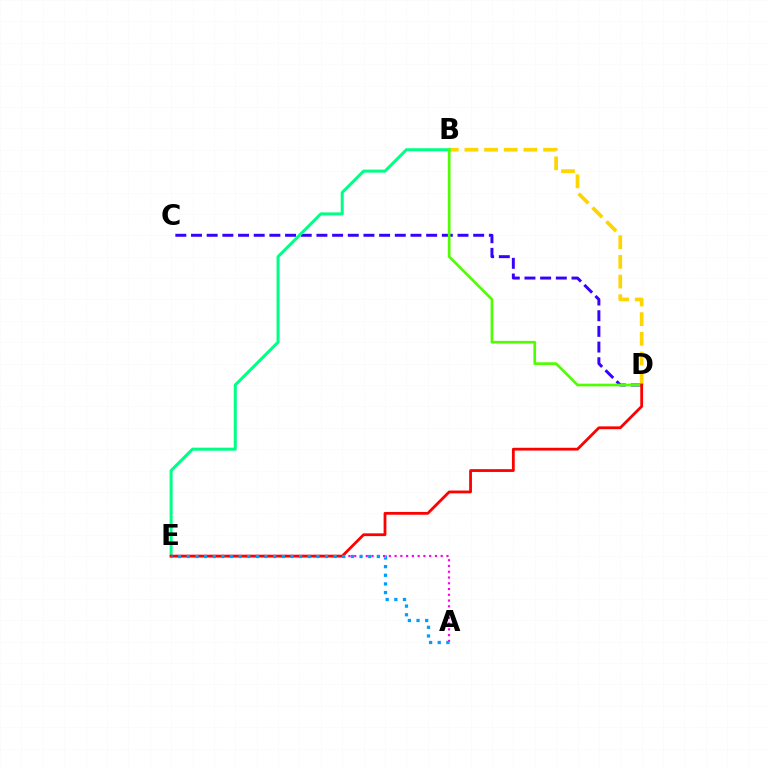{('C', 'D'): [{'color': '#3700ff', 'line_style': 'dashed', 'thickness': 2.13}], ('B', 'D'): [{'color': '#ffd500', 'line_style': 'dashed', 'thickness': 2.67}, {'color': '#4fff00', 'line_style': 'solid', 'thickness': 1.93}], ('A', 'E'): [{'color': '#ff00ed', 'line_style': 'dotted', 'thickness': 1.57}, {'color': '#009eff', 'line_style': 'dotted', 'thickness': 2.35}], ('B', 'E'): [{'color': '#00ff86', 'line_style': 'solid', 'thickness': 2.17}], ('D', 'E'): [{'color': '#ff0000', 'line_style': 'solid', 'thickness': 2.01}]}